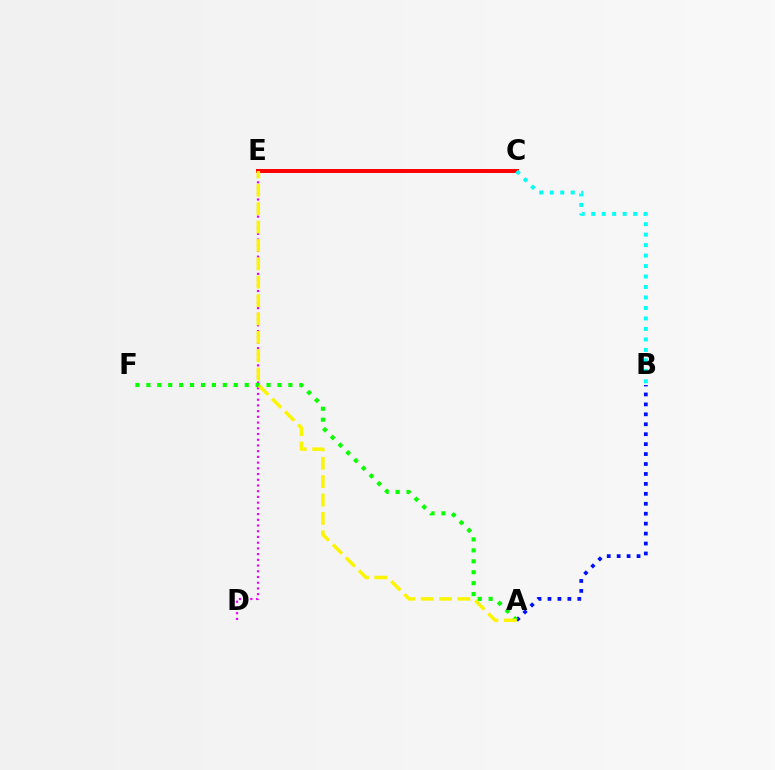{('C', 'E'): [{'color': '#ff0000', 'line_style': 'solid', 'thickness': 2.86}], ('D', 'E'): [{'color': '#ee00ff', 'line_style': 'dotted', 'thickness': 1.55}], ('A', 'B'): [{'color': '#0010ff', 'line_style': 'dotted', 'thickness': 2.7}], ('A', 'F'): [{'color': '#08ff00', 'line_style': 'dotted', 'thickness': 2.97}], ('B', 'C'): [{'color': '#00fff6', 'line_style': 'dotted', 'thickness': 2.85}], ('A', 'E'): [{'color': '#fcf500', 'line_style': 'dashed', 'thickness': 2.5}]}